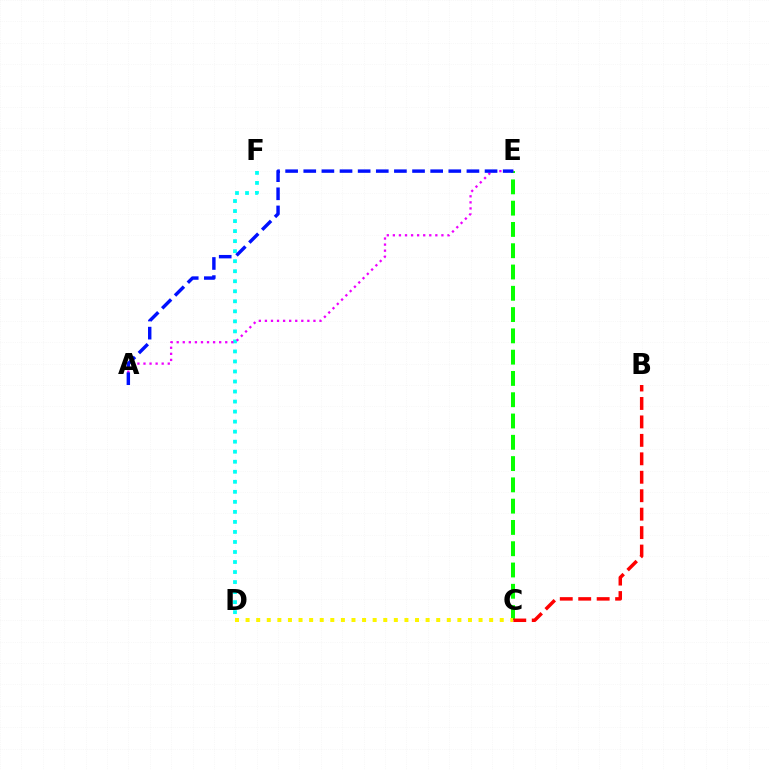{('C', 'E'): [{'color': '#08ff00', 'line_style': 'dashed', 'thickness': 2.89}], ('D', 'F'): [{'color': '#00fff6', 'line_style': 'dotted', 'thickness': 2.72}], ('C', 'D'): [{'color': '#fcf500', 'line_style': 'dotted', 'thickness': 2.88}], ('A', 'E'): [{'color': '#ee00ff', 'line_style': 'dotted', 'thickness': 1.65}, {'color': '#0010ff', 'line_style': 'dashed', 'thickness': 2.46}], ('B', 'C'): [{'color': '#ff0000', 'line_style': 'dashed', 'thickness': 2.51}]}